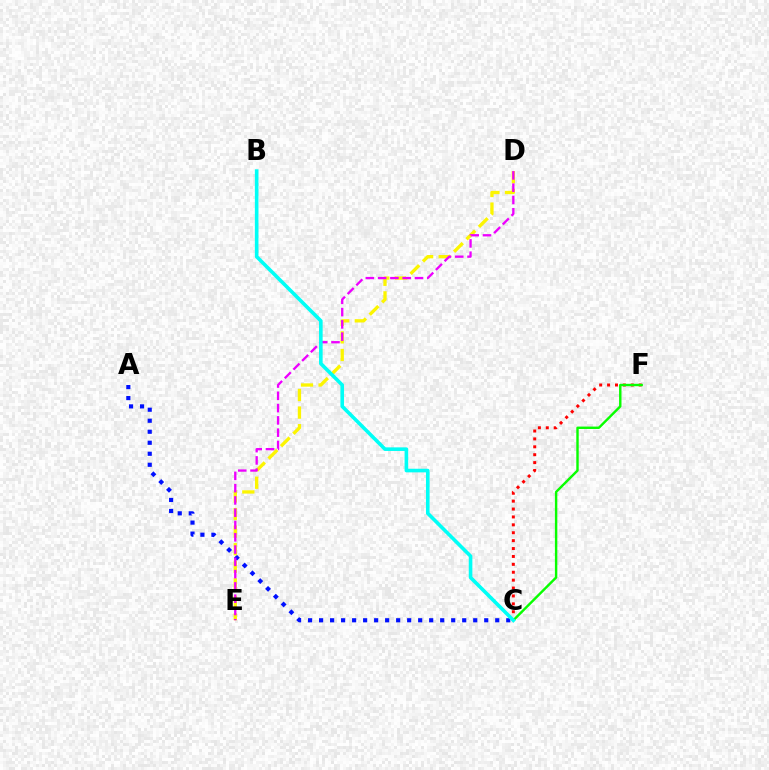{('A', 'C'): [{'color': '#0010ff', 'line_style': 'dotted', 'thickness': 2.99}], ('D', 'E'): [{'color': '#fcf500', 'line_style': 'dashed', 'thickness': 2.39}, {'color': '#ee00ff', 'line_style': 'dashed', 'thickness': 1.67}], ('C', 'F'): [{'color': '#ff0000', 'line_style': 'dotted', 'thickness': 2.15}, {'color': '#08ff00', 'line_style': 'solid', 'thickness': 1.74}], ('B', 'C'): [{'color': '#00fff6', 'line_style': 'solid', 'thickness': 2.6}]}